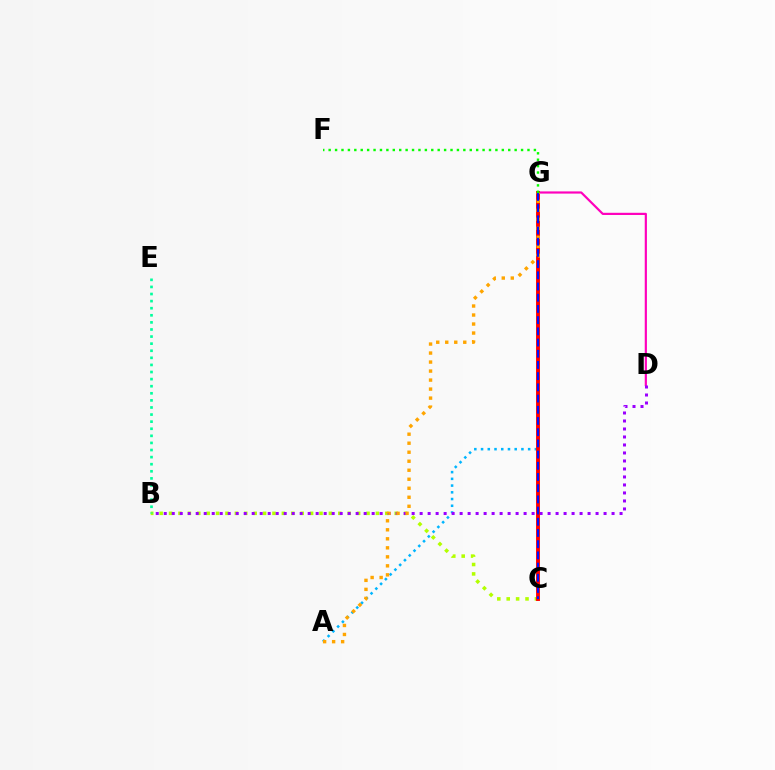{('B', 'C'): [{'color': '#b3ff00', 'line_style': 'dotted', 'thickness': 2.55}], ('A', 'G'): [{'color': '#00b5ff', 'line_style': 'dotted', 'thickness': 1.83}, {'color': '#ffa500', 'line_style': 'dotted', 'thickness': 2.45}], ('D', 'G'): [{'color': '#ff00bd', 'line_style': 'solid', 'thickness': 1.58}], ('B', 'D'): [{'color': '#9b00ff', 'line_style': 'dotted', 'thickness': 2.17}], ('B', 'E'): [{'color': '#00ff9d', 'line_style': 'dotted', 'thickness': 1.93}], ('C', 'G'): [{'color': '#ff0000', 'line_style': 'solid', 'thickness': 2.8}, {'color': '#0010ff', 'line_style': 'dashed', 'thickness': 1.52}], ('F', 'G'): [{'color': '#08ff00', 'line_style': 'dotted', 'thickness': 1.74}]}